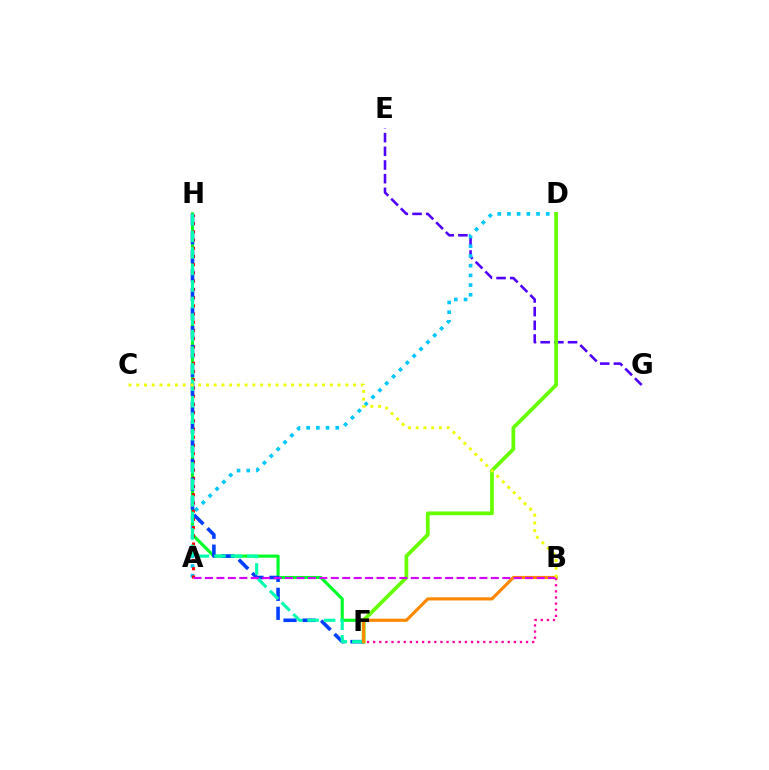{('F', 'H'): [{'color': '#00ff27', 'line_style': 'solid', 'thickness': 2.24}, {'color': '#003fff', 'line_style': 'dashed', 'thickness': 2.58}, {'color': '#00ffaf', 'line_style': 'dashed', 'thickness': 2.25}], ('E', 'G'): [{'color': '#4f00ff', 'line_style': 'dashed', 'thickness': 1.86}], ('A', 'D'): [{'color': '#00c7ff', 'line_style': 'dotted', 'thickness': 2.64}], ('A', 'H'): [{'color': '#ff0000', 'line_style': 'dotted', 'thickness': 2.23}], ('B', 'F'): [{'color': '#ff00a0', 'line_style': 'dotted', 'thickness': 1.66}, {'color': '#ff8800', 'line_style': 'solid', 'thickness': 2.27}], ('D', 'F'): [{'color': '#66ff00', 'line_style': 'solid', 'thickness': 2.69}], ('A', 'B'): [{'color': '#d600ff', 'line_style': 'dashed', 'thickness': 1.55}], ('B', 'C'): [{'color': '#eeff00', 'line_style': 'dotted', 'thickness': 2.1}]}